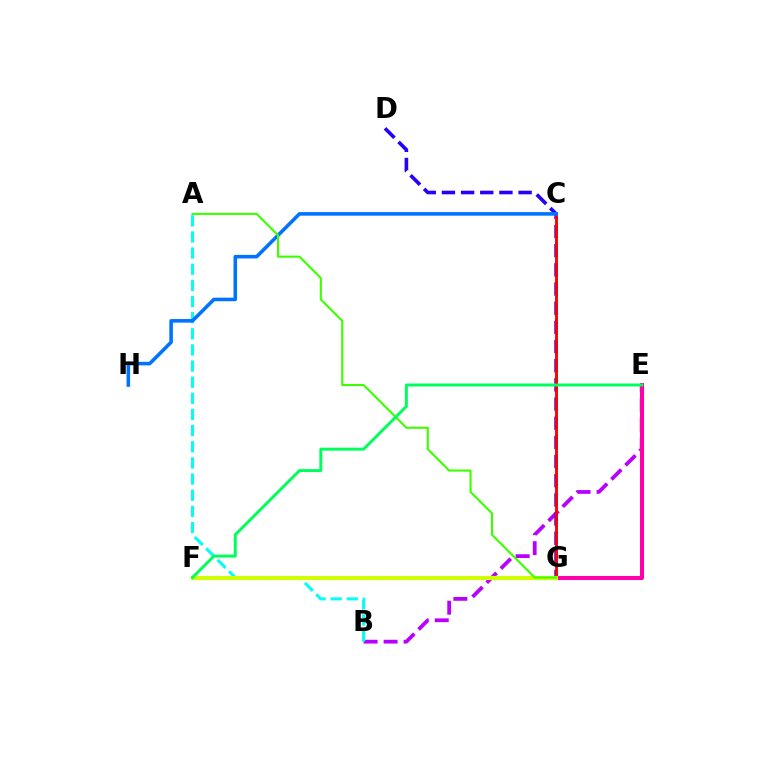{('B', 'E'): [{'color': '#b900ff', 'line_style': 'dashed', 'thickness': 2.72}], ('A', 'B'): [{'color': '#00fff6', 'line_style': 'dashed', 'thickness': 2.19}], ('D', 'G'): [{'color': '#2500ff', 'line_style': 'dashed', 'thickness': 2.6}], ('E', 'G'): [{'color': '#ff00ac', 'line_style': 'solid', 'thickness': 2.94}], ('F', 'G'): [{'color': '#ff9400', 'line_style': 'dashed', 'thickness': 2.22}, {'color': '#d1ff00', 'line_style': 'solid', 'thickness': 2.96}], ('C', 'G'): [{'color': '#ff0000', 'line_style': 'solid', 'thickness': 2.09}], ('C', 'H'): [{'color': '#0074ff', 'line_style': 'solid', 'thickness': 2.57}], ('A', 'G'): [{'color': '#3dff00', 'line_style': 'solid', 'thickness': 1.51}], ('E', 'F'): [{'color': '#00ff5c', 'line_style': 'solid', 'thickness': 2.12}]}